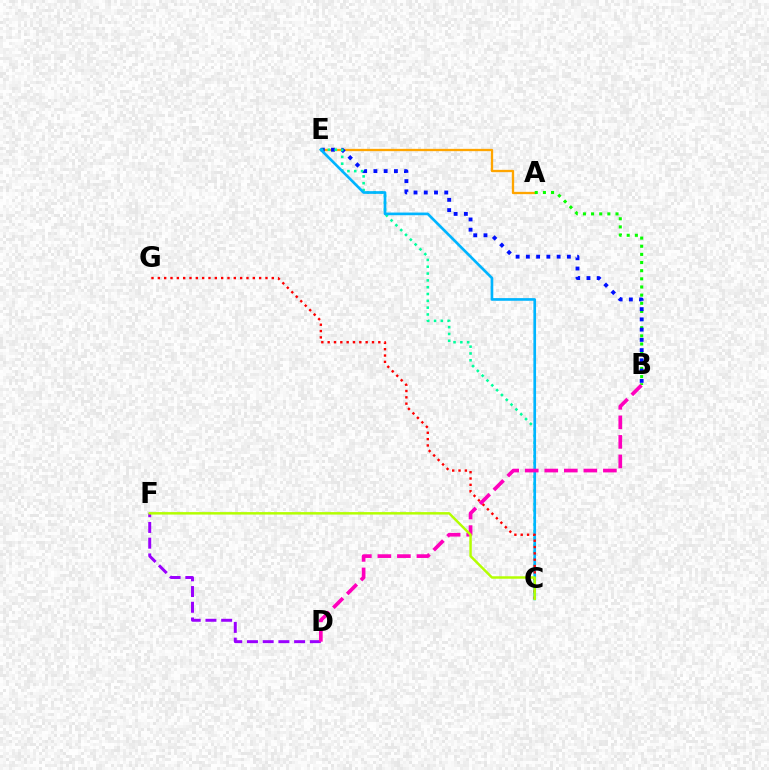{('A', 'E'): [{'color': '#ffa500', 'line_style': 'solid', 'thickness': 1.66}], ('A', 'B'): [{'color': '#08ff00', 'line_style': 'dotted', 'thickness': 2.21}], ('B', 'E'): [{'color': '#0010ff', 'line_style': 'dotted', 'thickness': 2.78}], ('D', 'F'): [{'color': '#9b00ff', 'line_style': 'dashed', 'thickness': 2.14}], ('C', 'E'): [{'color': '#00ff9d', 'line_style': 'dotted', 'thickness': 1.85}, {'color': '#00b5ff', 'line_style': 'solid', 'thickness': 1.93}], ('C', 'G'): [{'color': '#ff0000', 'line_style': 'dotted', 'thickness': 1.72}], ('B', 'D'): [{'color': '#ff00bd', 'line_style': 'dashed', 'thickness': 2.65}], ('C', 'F'): [{'color': '#b3ff00', 'line_style': 'solid', 'thickness': 1.78}]}